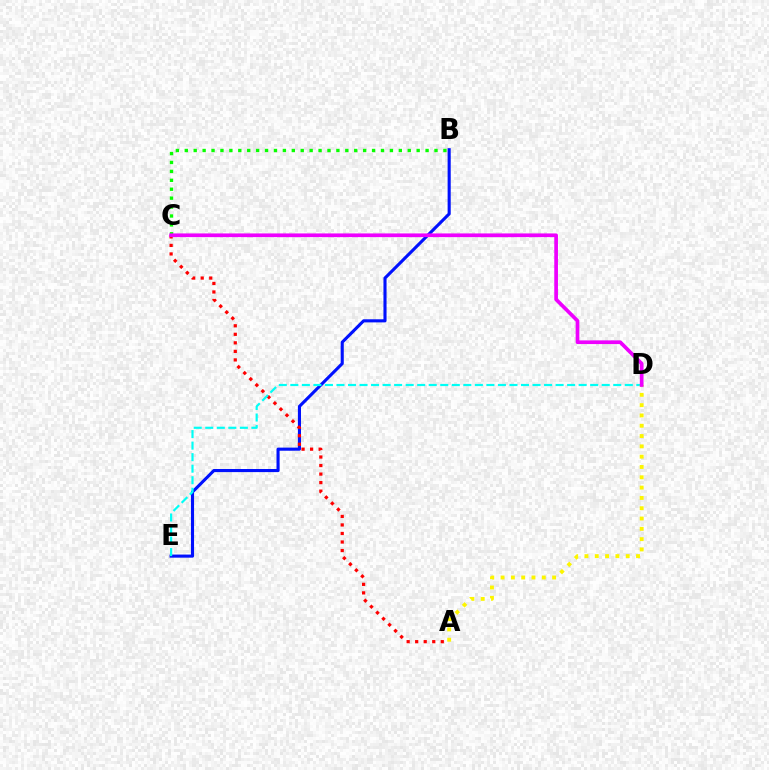{('B', 'E'): [{'color': '#0010ff', 'line_style': 'solid', 'thickness': 2.23}], ('A', 'C'): [{'color': '#ff0000', 'line_style': 'dotted', 'thickness': 2.32}], ('D', 'E'): [{'color': '#00fff6', 'line_style': 'dashed', 'thickness': 1.57}], ('A', 'D'): [{'color': '#fcf500', 'line_style': 'dotted', 'thickness': 2.8}], ('B', 'C'): [{'color': '#08ff00', 'line_style': 'dotted', 'thickness': 2.42}], ('C', 'D'): [{'color': '#ee00ff', 'line_style': 'solid', 'thickness': 2.66}]}